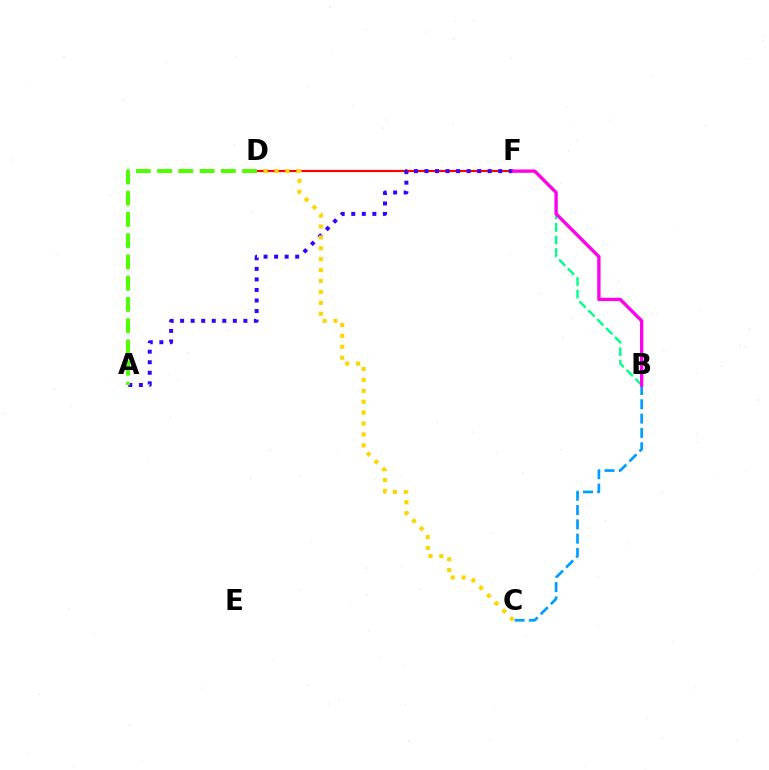{('D', 'F'): [{'color': '#ff0000', 'line_style': 'solid', 'thickness': 1.58}], ('B', 'F'): [{'color': '#00ff86', 'line_style': 'dashed', 'thickness': 1.71}, {'color': '#ff00ed', 'line_style': 'solid', 'thickness': 2.38}], ('B', 'C'): [{'color': '#009eff', 'line_style': 'dashed', 'thickness': 1.94}], ('A', 'F'): [{'color': '#3700ff', 'line_style': 'dotted', 'thickness': 2.86}], ('A', 'D'): [{'color': '#4fff00', 'line_style': 'dashed', 'thickness': 2.89}], ('C', 'D'): [{'color': '#ffd500', 'line_style': 'dotted', 'thickness': 2.96}]}